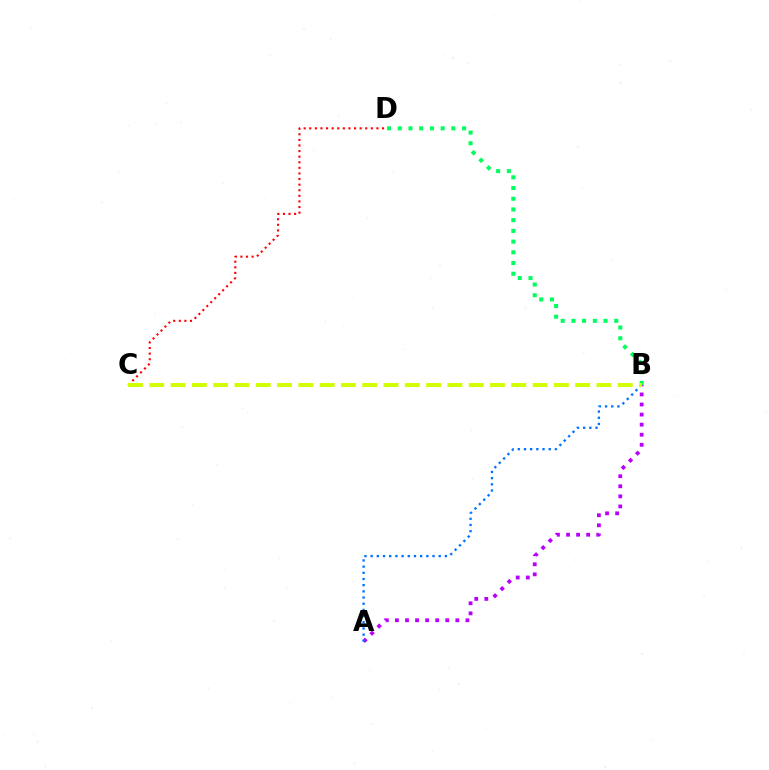{('A', 'B'): [{'color': '#b900ff', 'line_style': 'dotted', 'thickness': 2.74}, {'color': '#0074ff', 'line_style': 'dotted', 'thickness': 1.68}], ('B', 'D'): [{'color': '#00ff5c', 'line_style': 'dotted', 'thickness': 2.91}], ('C', 'D'): [{'color': '#ff0000', 'line_style': 'dotted', 'thickness': 1.52}], ('B', 'C'): [{'color': '#d1ff00', 'line_style': 'dashed', 'thickness': 2.89}]}